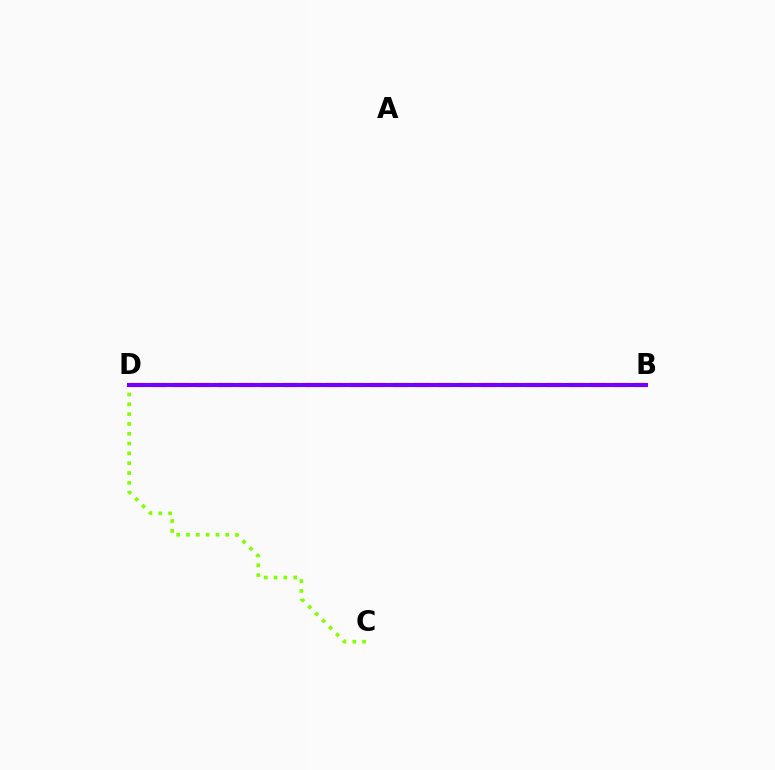{('B', 'D'): [{'color': '#00fff6', 'line_style': 'dotted', 'thickness': 1.97}, {'color': '#ff0000', 'line_style': 'dashed', 'thickness': 2.99}, {'color': '#7200ff', 'line_style': 'solid', 'thickness': 2.93}], ('C', 'D'): [{'color': '#84ff00', 'line_style': 'dotted', 'thickness': 2.67}]}